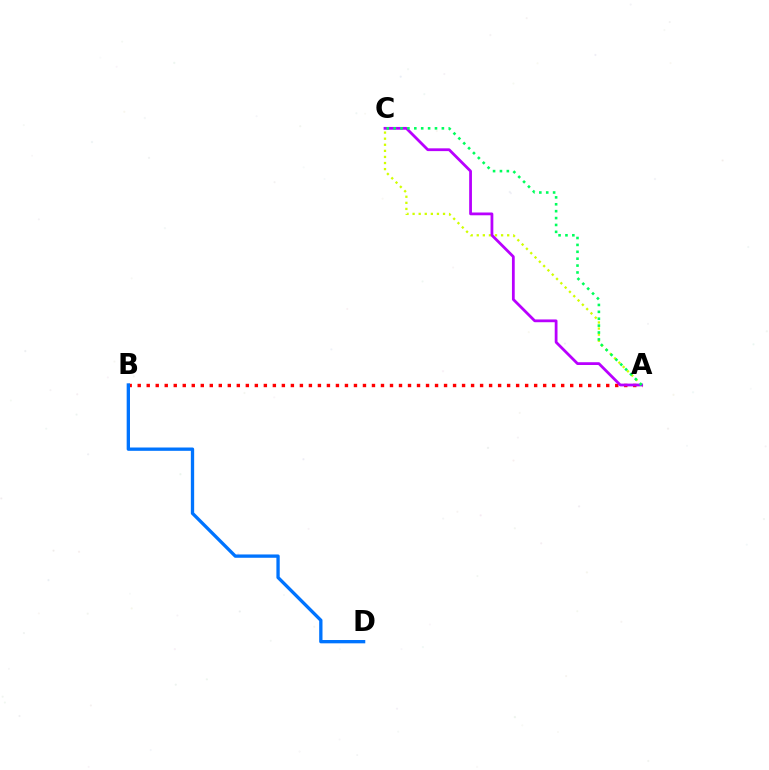{('A', 'B'): [{'color': '#ff0000', 'line_style': 'dotted', 'thickness': 2.45}], ('B', 'D'): [{'color': '#0074ff', 'line_style': 'solid', 'thickness': 2.39}], ('A', 'C'): [{'color': '#d1ff00', 'line_style': 'dotted', 'thickness': 1.65}, {'color': '#b900ff', 'line_style': 'solid', 'thickness': 2.0}, {'color': '#00ff5c', 'line_style': 'dotted', 'thickness': 1.87}]}